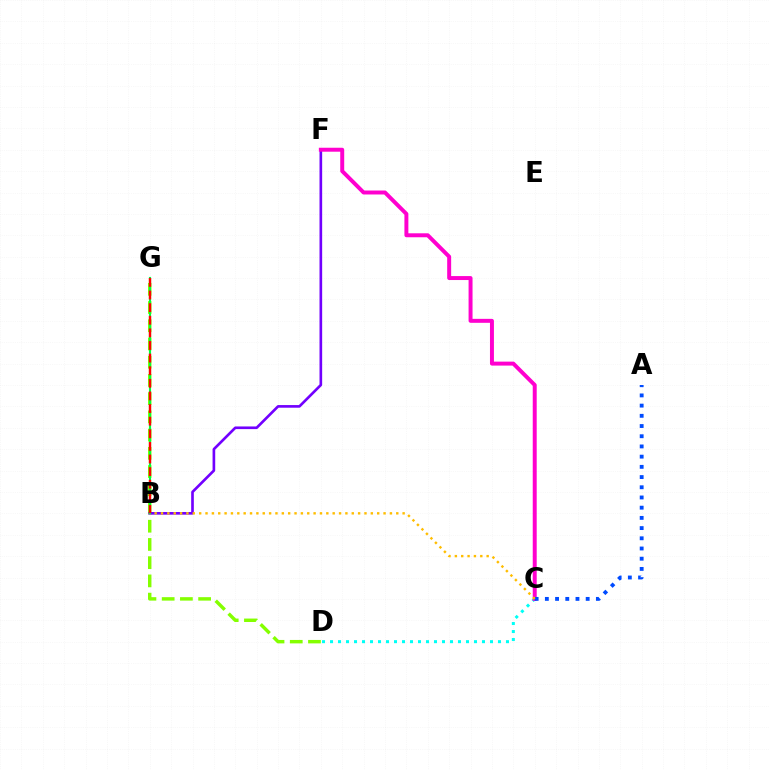{('D', 'G'): [{'color': '#84ff00', 'line_style': 'dashed', 'thickness': 2.48}], ('B', 'F'): [{'color': '#7200ff', 'line_style': 'solid', 'thickness': 1.91}], ('C', 'D'): [{'color': '#00fff6', 'line_style': 'dotted', 'thickness': 2.17}], ('C', 'F'): [{'color': '#ff00cf', 'line_style': 'solid', 'thickness': 2.85}], ('A', 'C'): [{'color': '#004bff', 'line_style': 'dotted', 'thickness': 2.77}], ('B', 'C'): [{'color': '#ffbd00', 'line_style': 'dotted', 'thickness': 1.73}], ('B', 'G'): [{'color': '#00ff39', 'line_style': 'solid', 'thickness': 1.54}, {'color': '#ff0000', 'line_style': 'dashed', 'thickness': 1.71}]}